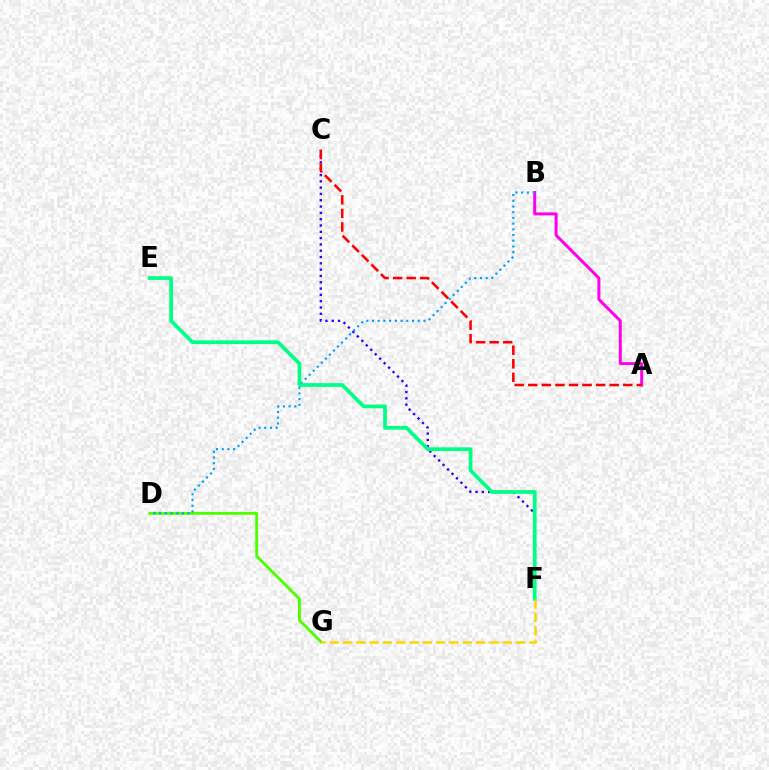{('A', 'B'): [{'color': '#ff00ed', 'line_style': 'solid', 'thickness': 2.15}], ('C', 'F'): [{'color': '#3700ff', 'line_style': 'dotted', 'thickness': 1.71}], ('D', 'G'): [{'color': '#4fff00', 'line_style': 'solid', 'thickness': 2.07}], ('B', 'D'): [{'color': '#009eff', 'line_style': 'dotted', 'thickness': 1.55}], ('E', 'F'): [{'color': '#00ff86', 'line_style': 'solid', 'thickness': 2.69}], ('A', 'C'): [{'color': '#ff0000', 'line_style': 'dashed', 'thickness': 1.84}], ('F', 'G'): [{'color': '#ffd500', 'line_style': 'dashed', 'thickness': 1.81}]}